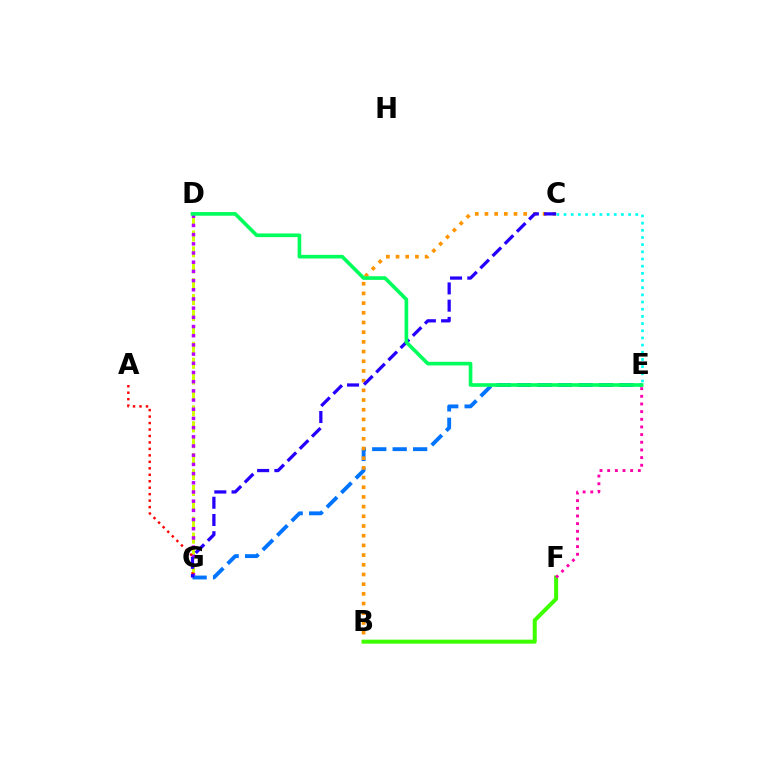{('D', 'G'): [{'color': '#d1ff00', 'line_style': 'dashed', 'thickness': 2.16}, {'color': '#b900ff', 'line_style': 'dotted', 'thickness': 2.5}], ('A', 'G'): [{'color': '#ff0000', 'line_style': 'dotted', 'thickness': 1.76}], ('E', 'G'): [{'color': '#0074ff', 'line_style': 'dashed', 'thickness': 2.78}], ('B', 'C'): [{'color': '#ff9400', 'line_style': 'dotted', 'thickness': 2.63}], ('C', 'G'): [{'color': '#2500ff', 'line_style': 'dashed', 'thickness': 2.34}], ('C', 'E'): [{'color': '#00fff6', 'line_style': 'dotted', 'thickness': 1.95}], ('D', 'E'): [{'color': '#00ff5c', 'line_style': 'solid', 'thickness': 2.62}], ('B', 'F'): [{'color': '#3dff00', 'line_style': 'solid', 'thickness': 2.88}], ('E', 'F'): [{'color': '#ff00ac', 'line_style': 'dotted', 'thickness': 2.08}]}